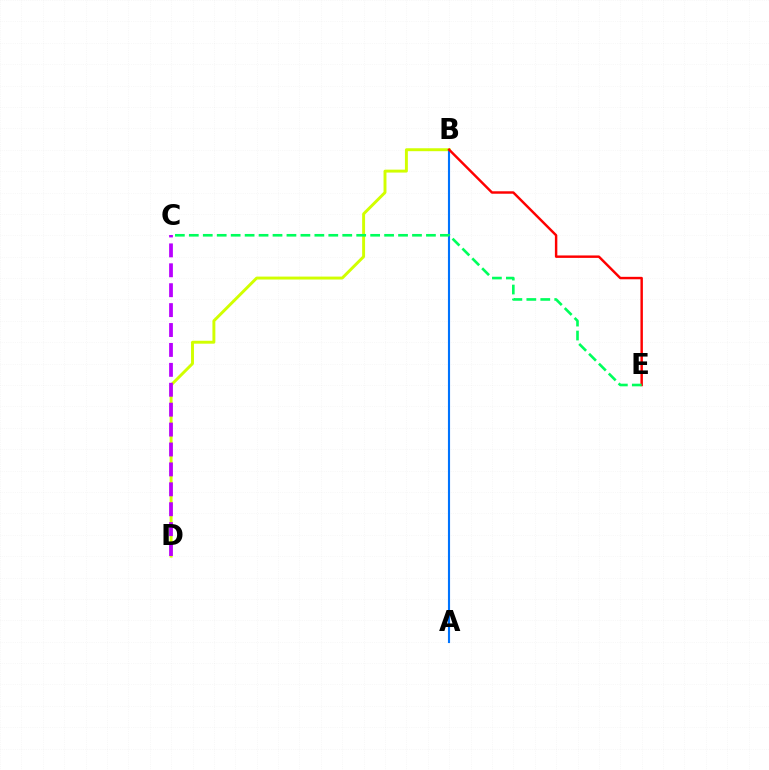{('B', 'D'): [{'color': '#d1ff00', 'line_style': 'solid', 'thickness': 2.11}], ('C', 'D'): [{'color': '#b900ff', 'line_style': 'dashed', 'thickness': 2.7}], ('A', 'B'): [{'color': '#0074ff', 'line_style': 'solid', 'thickness': 1.53}], ('B', 'E'): [{'color': '#ff0000', 'line_style': 'solid', 'thickness': 1.76}], ('C', 'E'): [{'color': '#00ff5c', 'line_style': 'dashed', 'thickness': 1.89}]}